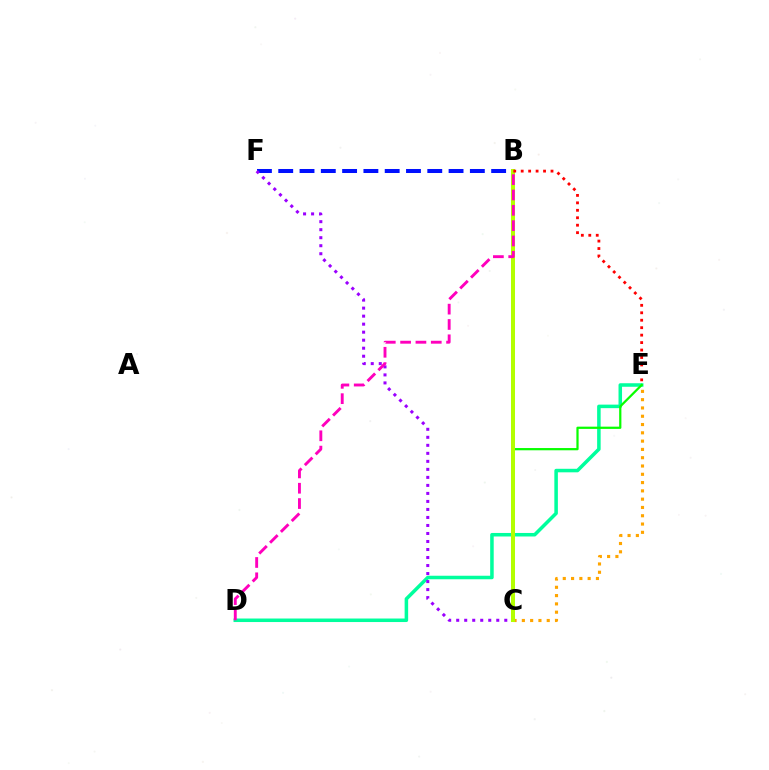{('D', 'E'): [{'color': '#00ff9d', 'line_style': 'solid', 'thickness': 2.54}], ('B', 'C'): [{'color': '#00b5ff', 'line_style': 'dashed', 'thickness': 1.67}, {'color': '#b3ff00', 'line_style': 'solid', 'thickness': 2.89}], ('C', 'E'): [{'color': '#ffa500', 'line_style': 'dotted', 'thickness': 2.25}, {'color': '#08ff00', 'line_style': 'solid', 'thickness': 1.61}], ('B', 'F'): [{'color': '#0010ff', 'line_style': 'dashed', 'thickness': 2.89}], ('C', 'F'): [{'color': '#9b00ff', 'line_style': 'dotted', 'thickness': 2.18}], ('B', 'E'): [{'color': '#ff0000', 'line_style': 'dotted', 'thickness': 2.02}], ('B', 'D'): [{'color': '#ff00bd', 'line_style': 'dashed', 'thickness': 2.08}]}